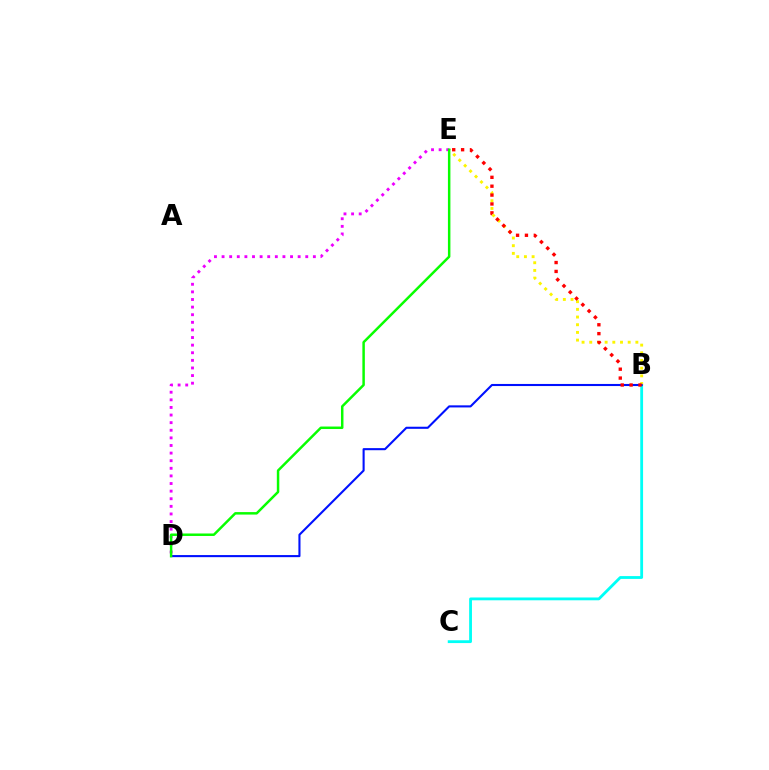{('B', 'C'): [{'color': '#00fff6', 'line_style': 'solid', 'thickness': 2.03}], ('B', 'E'): [{'color': '#fcf500', 'line_style': 'dotted', 'thickness': 2.09}, {'color': '#ff0000', 'line_style': 'dotted', 'thickness': 2.41}], ('D', 'E'): [{'color': '#ee00ff', 'line_style': 'dotted', 'thickness': 2.07}, {'color': '#08ff00', 'line_style': 'solid', 'thickness': 1.79}], ('B', 'D'): [{'color': '#0010ff', 'line_style': 'solid', 'thickness': 1.51}]}